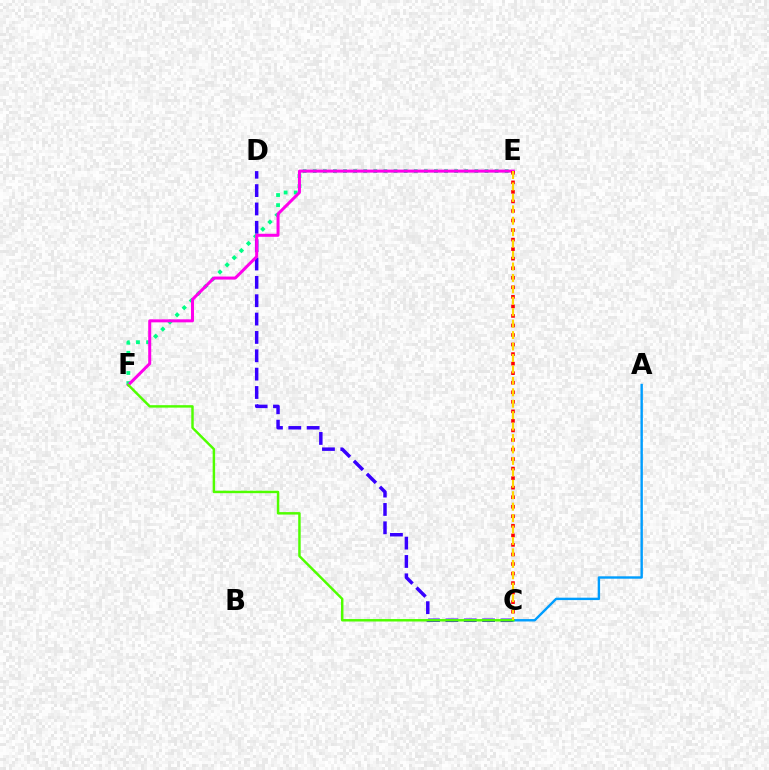{('C', 'D'): [{'color': '#3700ff', 'line_style': 'dashed', 'thickness': 2.49}], ('E', 'F'): [{'color': '#00ff86', 'line_style': 'dotted', 'thickness': 2.74}, {'color': '#ff00ed', 'line_style': 'solid', 'thickness': 2.17}], ('A', 'C'): [{'color': '#009eff', 'line_style': 'solid', 'thickness': 1.73}], ('C', 'E'): [{'color': '#ff0000', 'line_style': 'dotted', 'thickness': 2.59}, {'color': '#ffd500', 'line_style': 'dashed', 'thickness': 1.55}], ('C', 'F'): [{'color': '#4fff00', 'line_style': 'solid', 'thickness': 1.77}]}